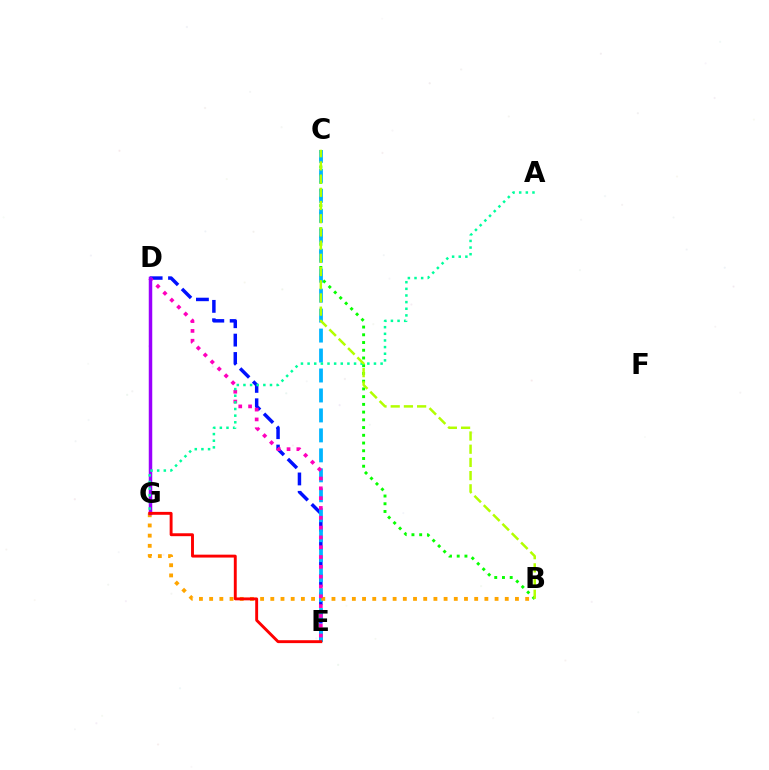{('B', 'C'): [{'color': '#08ff00', 'line_style': 'dotted', 'thickness': 2.1}, {'color': '#b3ff00', 'line_style': 'dashed', 'thickness': 1.79}], ('D', 'E'): [{'color': '#0010ff', 'line_style': 'dashed', 'thickness': 2.5}, {'color': '#ff00bd', 'line_style': 'dotted', 'thickness': 2.67}], ('C', 'E'): [{'color': '#00b5ff', 'line_style': 'dashed', 'thickness': 2.71}], ('B', 'G'): [{'color': '#ffa500', 'line_style': 'dotted', 'thickness': 2.77}], ('D', 'G'): [{'color': '#9b00ff', 'line_style': 'solid', 'thickness': 2.51}], ('A', 'G'): [{'color': '#00ff9d', 'line_style': 'dotted', 'thickness': 1.8}], ('E', 'G'): [{'color': '#ff0000', 'line_style': 'solid', 'thickness': 2.09}]}